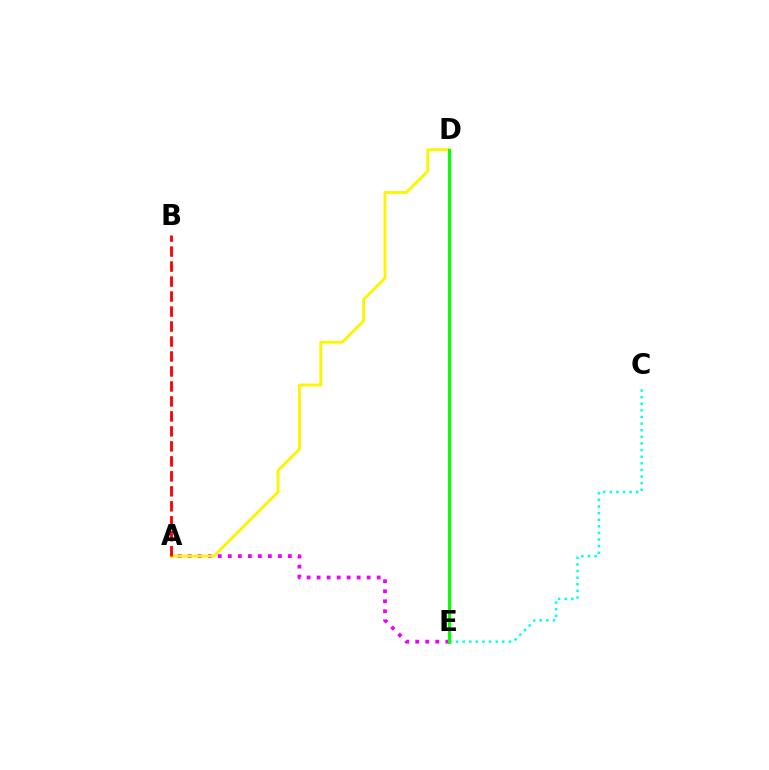{('A', 'E'): [{'color': '#ee00ff', 'line_style': 'dotted', 'thickness': 2.72}], ('A', 'D'): [{'color': '#fcf500', 'line_style': 'solid', 'thickness': 2.06}], ('D', 'E'): [{'color': '#0010ff', 'line_style': 'dashed', 'thickness': 2.17}, {'color': '#08ff00', 'line_style': 'solid', 'thickness': 2.22}], ('A', 'B'): [{'color': '#ff0000', 'line_style': 'dashed', 'thickness': 2.04}], ('C', 'E'): [{'color': '#00fff6', 'line_style': 'dotted', 'thickness': 1.8}]}